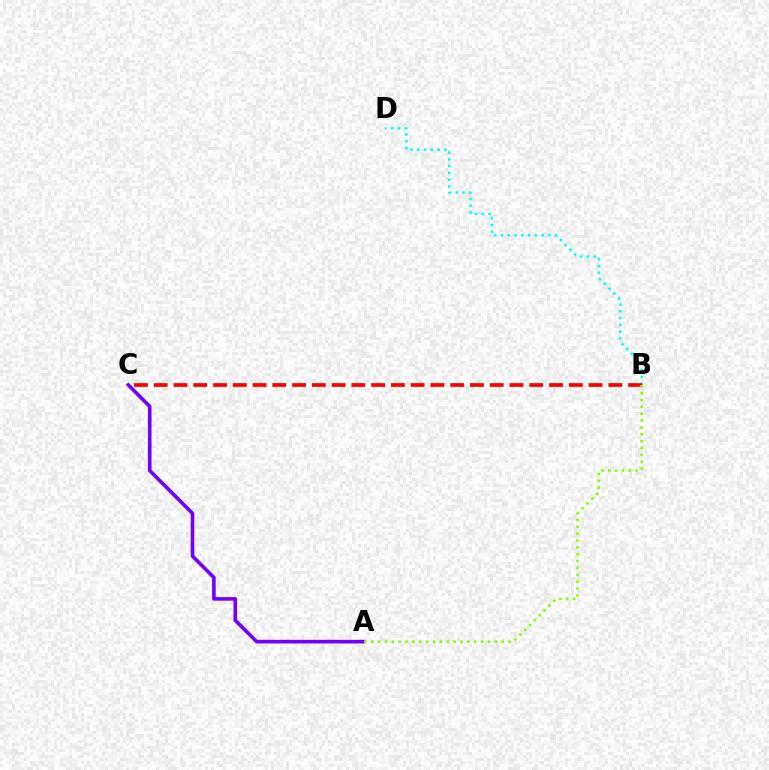{('A', 'C'): [{'color': '#7200ff', 'line_style': 'solid', 'thickness': 2.6}], ('B', 'D'): [{'color': '#00fff6', 'line_style': 'dotted', 'thickness': 1.84}], ('B', 'C'): [{'color': '#ff0000', 'line_style': 'dashed', 'thickness': 2.69}], ('A', 'B'): [{'color': '#84ff00', 'line_style': 'dotted', 'thickness': 1.86}]}